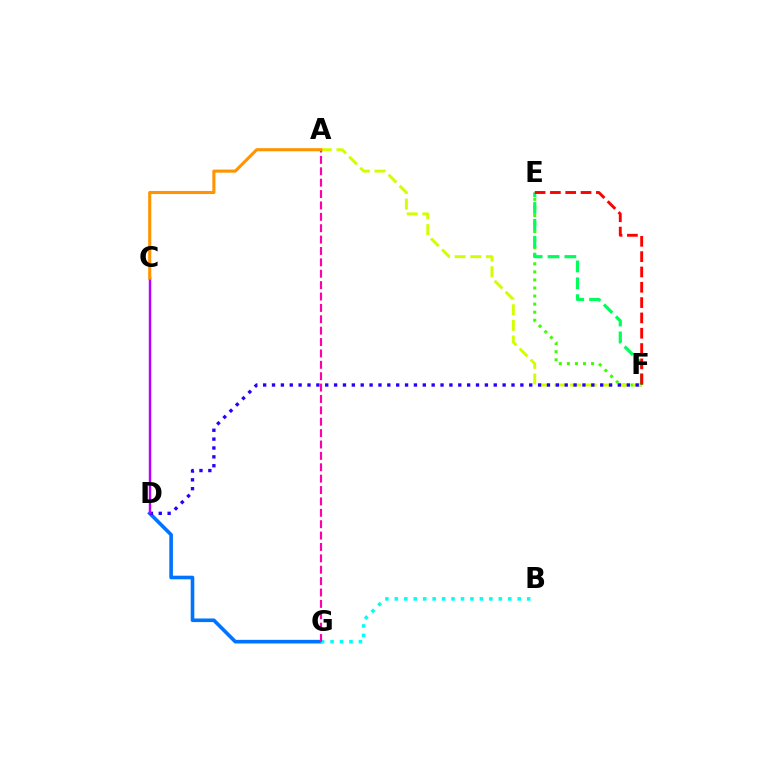{('D', 'G'): [{'color': '#0074ff', 'line_style': 'solid', 'thickness': 2.61}], ('E', 'F'): [{'color': '#3dff00', 'line_style': 'dotted', 'thickness': 2.19}, {'color': '#00ff5c', 'line_style': 'dashed', 'thickness': 2.29}, {'color': '#ff0000', 'line_style': 'dashed', 'thickness': 2.08}], ('B', 'G'): [{'color': '#00fff6', 'line_style': 'dotted', 'thickness': 2.57}], ('A', 'F'): [{'color': '#d1ff00', 'line_style': 'dashed', 'thickness': 2.12}], ('D', 'F'): [{'color': '#2500ff', 'line_style': 'dotted', 'thickness': 2.41}], ('C', 'D'): [{'color': '#b900ff', 'line_style': 'solid', 'thickness': 1.75}], ('A', 'G'): [{'color': '#ff00ac', 'line_style': 'dashed', 'thickness': 1.55}], ('A', 'C'): [{'color': '#ff9400', 'line_style': 'solid', 'thickness': 2.23}]}